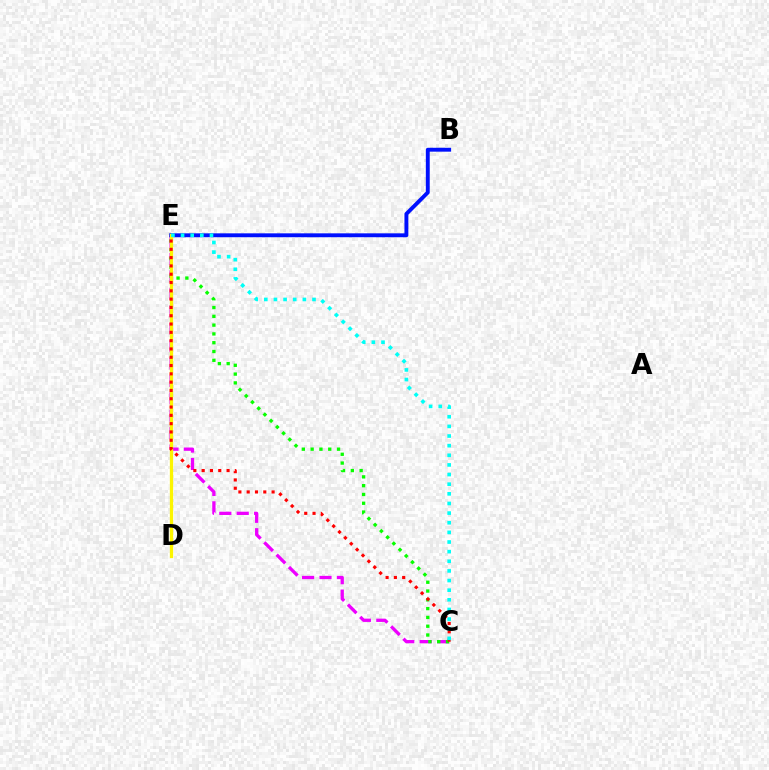{('C', 'E'): [{'color': '#ee00ff', 'line_style': 'dashed', 'thickness': 2.37}, {'color': '#08ff00', 'line_style': 'dotted', 'thickness': 2.39}, {'color': '#ff0000', 'line_style': 'dotted', 'thickness': 2.26}, {'color': '#00fff6', 'line_style': 'dotted', 'thickness': 2.62}], ('B', 'E'): [{'color': '#0010ff', 'line_style': 'solid', 'thickness': 2.8}], ('D', 'E'): [{'color': '#fcf500', 'line_style': 'solid', 'thickness': 2.37}]}